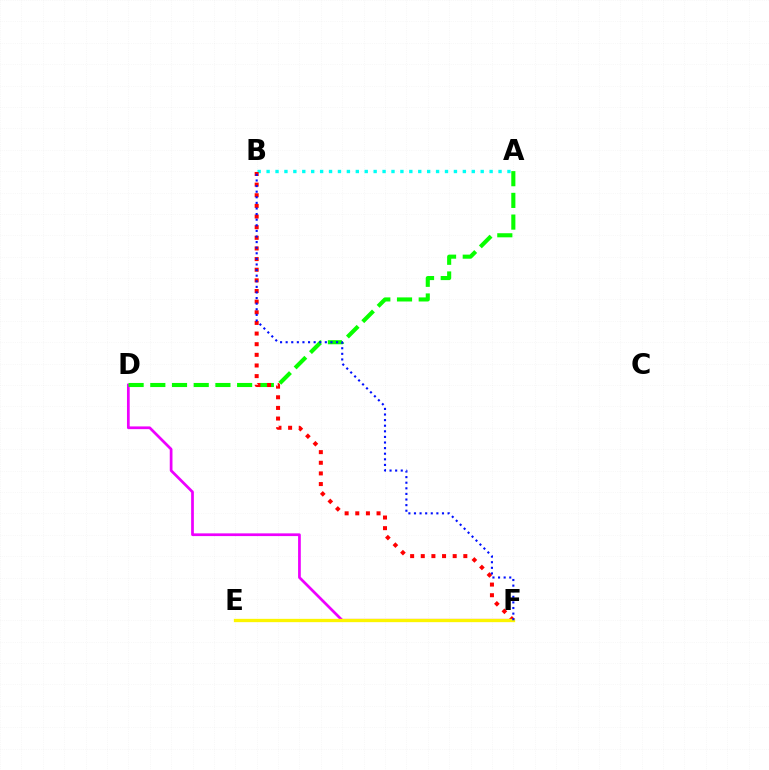{('D', 'F'): [{'color': '#ee00ff', 'line_style': 'solid', 'thickness': 1.96}], ('A', 'D'): [{'color': '#08ff00', 'line_style': 'dashed', 'thickness': 2.95}], ('A', 'B'): [{'color': '#00fff6', 'line_style': 'dotted', 'thickness': 2.42}], ('B', 'F'): [{'color': '#ff0000', 'line_style': 'dotted', 'thickness': 2.89}, {'color': '#0010ff', 'line_style': 'dotted', 'thickness': 1.52}], ('E', 'F'): [{'color': '#fcf500', 'line_style': 'solid', 'thickness': 2.38}]}